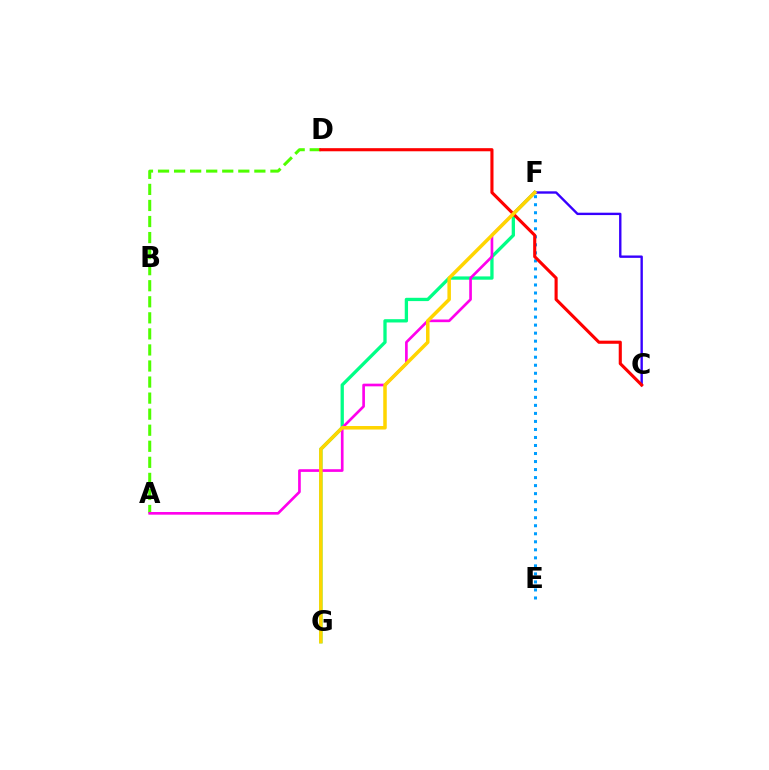{('F', 'G'): [{'color': '#00ff86', 'line_style': 'solid', 'thickness': 2.37}, {'color': '#ffd500', 'line_style': 'solid', 'thickness': 2.53}], ('C', 'F'): [{'color': '#3700ff', 'line_style': 'solid', 'thickness': 1.71}], ('A', 'D'): [{'color': '#4fff00', 'line_style': 'dashed', 'thickness': 2.18}], ('E', 'F'): [{'color': '#009eff', 'line_style': 'dotted', 'thickness': 2.18}], ('A', 'F'): [{'color': '#ff00ed', 'line_style': 'solid', 'thickness': 1.92}], ('C', 'D'): [{'color': '#ff0000', 'line_style': 'solid', 'thickness': 2.24}]}